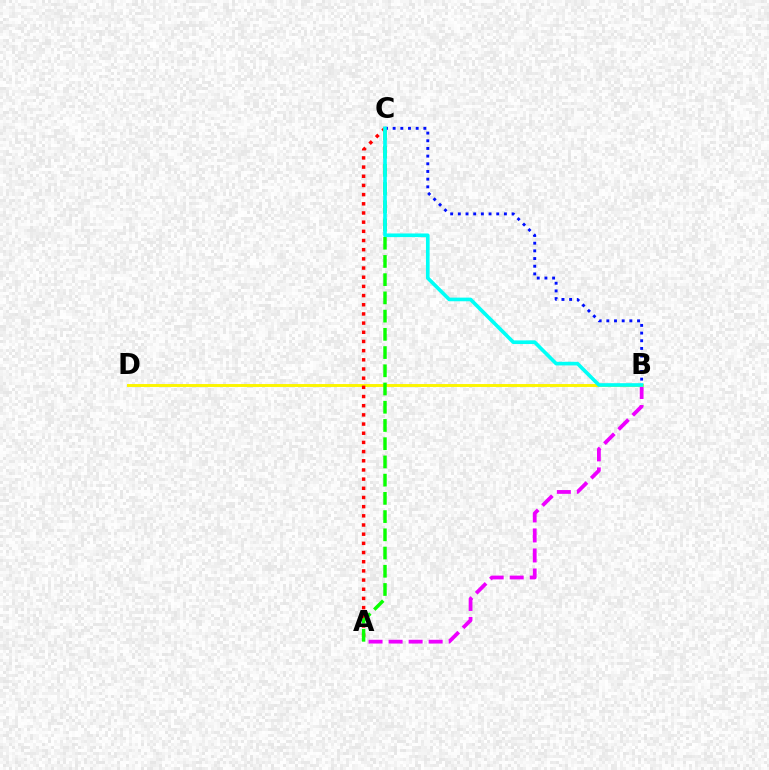{('A', 'B'): [{'color': '#ee00ff', 'line_style': 'dashed', 'thickness': 2.72}], ('B', 'D'): [{'color': '#fcf500', 'line_style': 'solid', 'thickness': 2.11}], ('A', 'C'): [{'color': '#ff0000', 'line_style': 'dotted', 'thickness': 2.49}, {'color': '#08ff00', 'line_style': 'dashed', 'thickness': 2.48}], ('B', 'C'): [{'color': '#0010ff', 'line_style': 'dotted', 'thickness': 2.09}, {'color': '#00fff6', 'line_style': 'solid', 'thickness': 2.62}]}